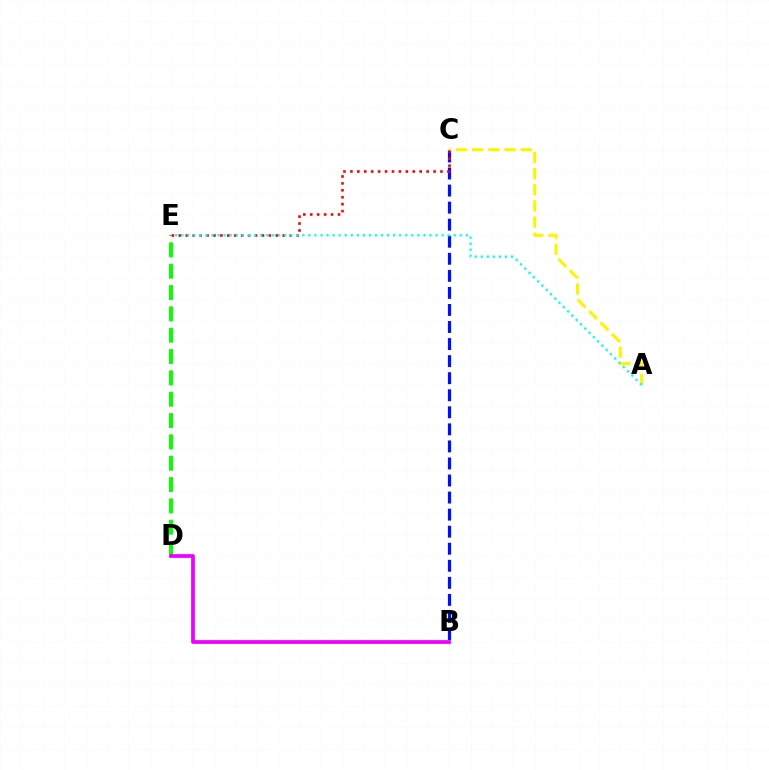{('D', 'E'): [{'color': '#08ff00', 'line_style': 'dashed', 'thickness': 2.9}], ('B', 'D'): [{'color': '#ee00ff', 'line_style': 'solid', 'thickness': 2.69}], ('B', 'C'): [{'color': '#0010ff', 'line_style': 'dashed', 'thickness': 2.32}], ('A', 'C'): [{'color': '#fcf500', 'line_style': 'dashed', 'thickness': 2.2}], ('C', 'E'): [{'color': '#ff0000', 'line_style': 'dotted', 'thickness': 1.88}], ('A', 'E'): [{'color': '#00fff6', 'line_style': 'dotted', 'thickness': 1.65}]}